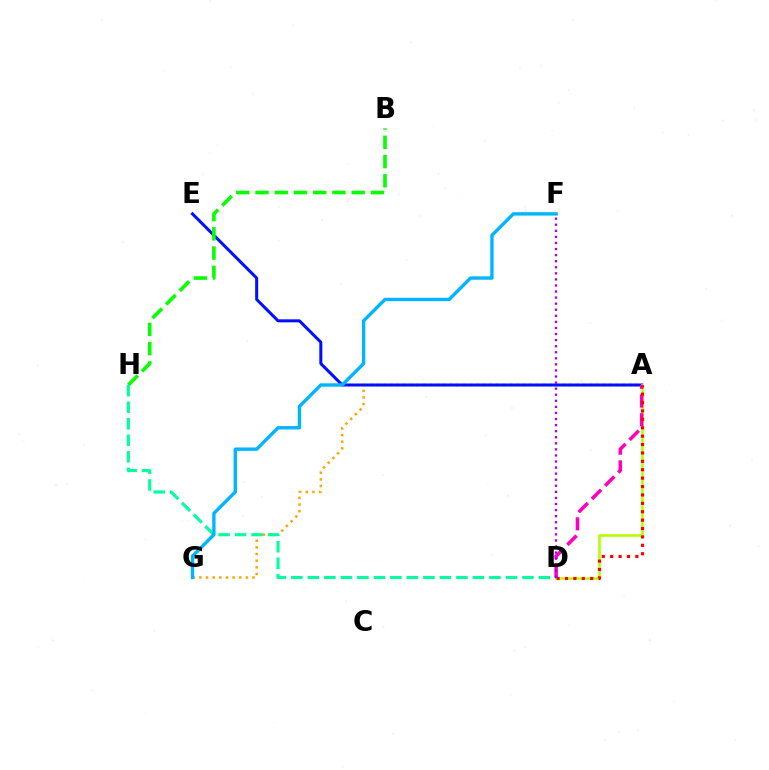{('A', 'G'): [{'color': '#ffa500', 'line_style': 'dotted', 'thickness': 1.81}], ('A', 'E'): [{'color': '#0010ff', 'line_style': 'solid', 'thickness': 2.17}], ('A', 'D'): [{'color': '#b3ff00', 'line_style': 'solid', 'thickness': 1.88}, {'color': '#ff00bd', 'line_style': 'dashed', 'thickness': 2.54}, {'color': '#ff0000', 'line_style': 'dotted', 'thickness': 2.28}], ('B', 'H'): [{'color': '#08ff00', 'line_style': 'dashed', 'thickness': 2.61}], ('D', 'H'): [{'color': '#00ff9d', 'line_style': 'dashed', 'thickness': 2.24}], ('D', 'F'): [{'color': '#9b00ff', 'line_style': 'dotted', 'thickness': 1.65}], ('F', 'G'): [{'color': '#00b5ff', 'line_style': 'solid', 'thickness': 2.43}]}